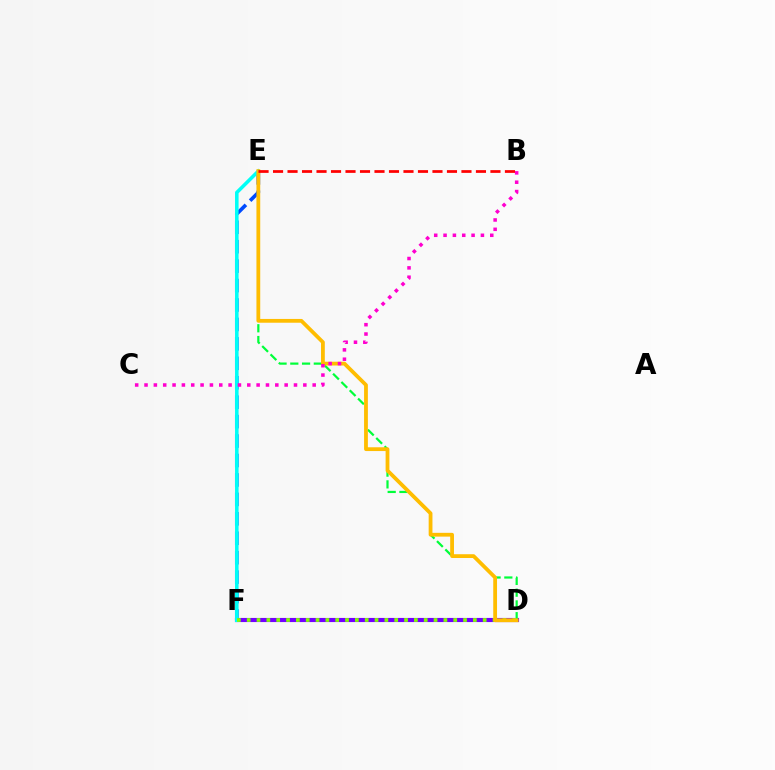{('E', 'F'): [{'color': '#004bff', 'line_style': 'dashed', 'thickness': 2.64}, {'color': '#00fff6', 'line_style': 'solid', 'thickness': 2.56}], ('D', 'F'): [{'color': '#7200ff', 'line_style': 'solid', 'thickness': 2.97}, {'color': '#84ff00', 'line_style': 'dotted', 'thickness': 2.67}], ('D', 'E'): [{'color': '#00ff39', 'line_style': 'dashed', 'thickness': 1.6}, {'color': '#ffbd00', 'line_style': 'solid', 'thickness': 2.73}], ('B', 'C'): [{'color': '#ff00cf', 'line_style': 'dotted', 'thickness': 2.54}], ('B', 'E'): [{'color': '#ff0000', 'line_style': 'dashed', 'thickness': 1.97}]}